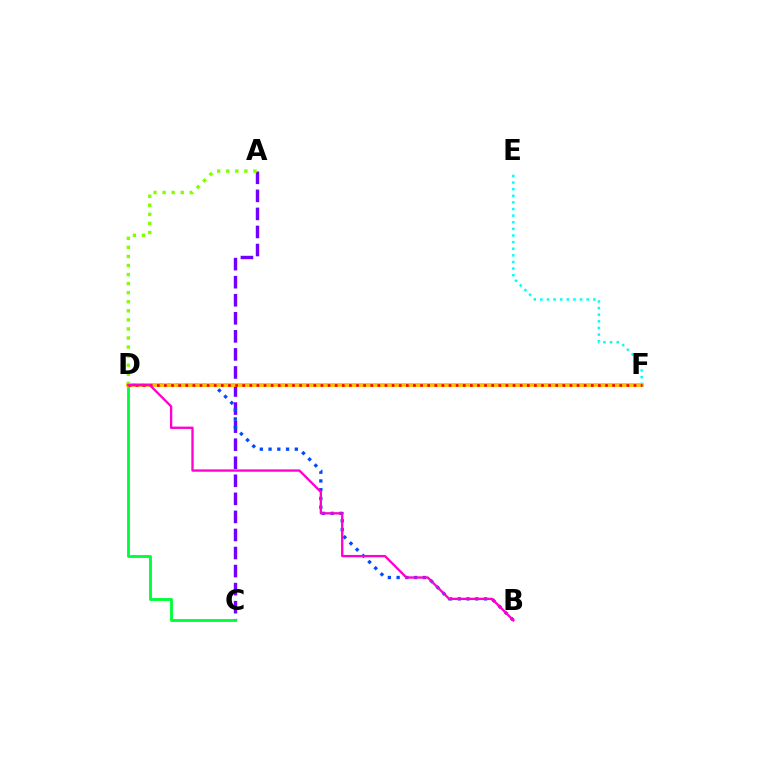{('A', 'C'): [{'color': '#7200ff', 'line_style': 'dashed', 'thickness': 2.45}], ('C', 'D'): [{'color': '#00ff39', 'line_style': 'solid', 'thickness': 2.07}], ('E', 'F'): [{'color': '#00fff6', 'line_style': 'dotted', 'thickness': 1.8}], ('A', 'D'): [{'color': '#84ff00', 'line_style': 'dotted', 'thickness': 2.46}], ('B', 'D'): [{'color': '#004bff', 'line_style': 'dotted', 'thickness': 2.38}, {'color': '#ff00cf', 'line_style': 'solid', 'thickness': 1.68}], ('D', 'F'): [{'color': '#ffbd00', 'line_style': 'solid', 'thickness': 2.7}, {'color': '#ff0000', 'line_style': 'dotted', 'thickness': 1.93}]}